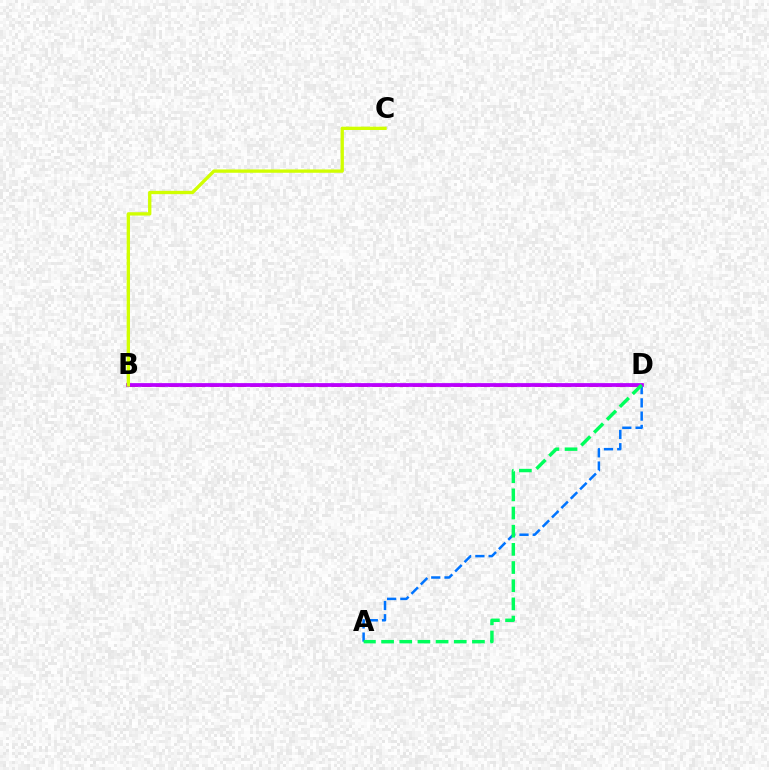{('A', 'D'): [{'color': '#0074ff', 'line_style': 'dashed', 'thickness': 1.8}, {'color': '#00ff5c', 'line_style': 'dashed', 'thickness': 2.47}], ('B', 'D'): [{'color': '#ff0000', 'line_style': 'dashed', 'thickness': 1.84}, {'color': '#b900ff', 'line_style': 'solid', 'thickness': 2.7}], ('B', 'C'): [{'color': '#d1ff00', 'line_style': 'solid', 'thickness': 2.39}]}